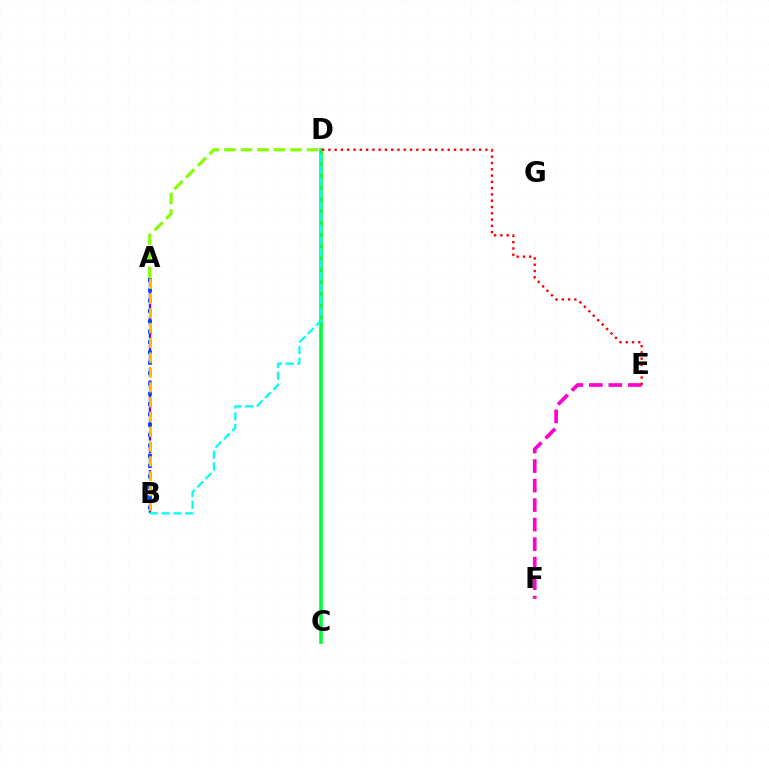{('A', 'D'): [{'color': '#84ff00', 'line_style': 'dashed', 'thickness': 2.24}], ('E', 'F'): [{'color': '#ff00cf', 'line_style': 'dashed', 'thickness': 2.65}], ('C', 'D'): [{'color': '#00ff39', 'line_style': 'solid', 'thickness': 2.61}], ('D', 'E'): [{'color': '#ff0000', 'line_style': 'dotted', 'thickness': 1.71}], ('A', 'B'): [{'color': '#7200ff', 'line_style': 'dashed', 'thickness': 1.74}, {'color': '#004bff', 'line_style': 'dotted', 'thickness': 2.81}, {'color': '#ffbd00', 'line_style': 'dashed', 'thickness': 2.01}], ('B', 'D'): [{'color': '#00fff6', 'line_style': 'dashed', 'thickness': 1.6}]}